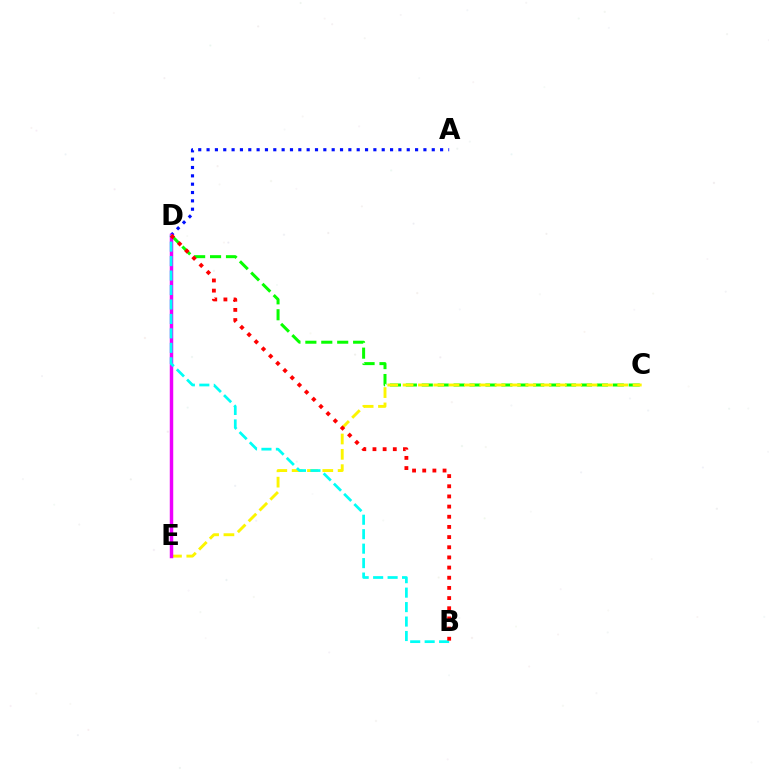{('A', 'D'): [{'color': '#0010ff', 'line_style': 'dotted', 'thickness': 2.27}], ('C', 'D'): [{'color': '#08ff00', 'line_style': 'dashed', 'thickness': 2.16}], ('C', 'E'): [{'color': '#fcf500', 'line_style': 'dashed', 'thickness': 2.08}], ('D', 'E'): [{'color': '#ee00ff', 'line_style': 'solid', 'thickness': 2.5}], ('B', 'D'): [{'color': '#00fff6', 'line_style': 'dashed', 'thickness': 1.96}, {'color': '#ff0000', 'line_style': 'dotted', 'thickness': 2.76}]}